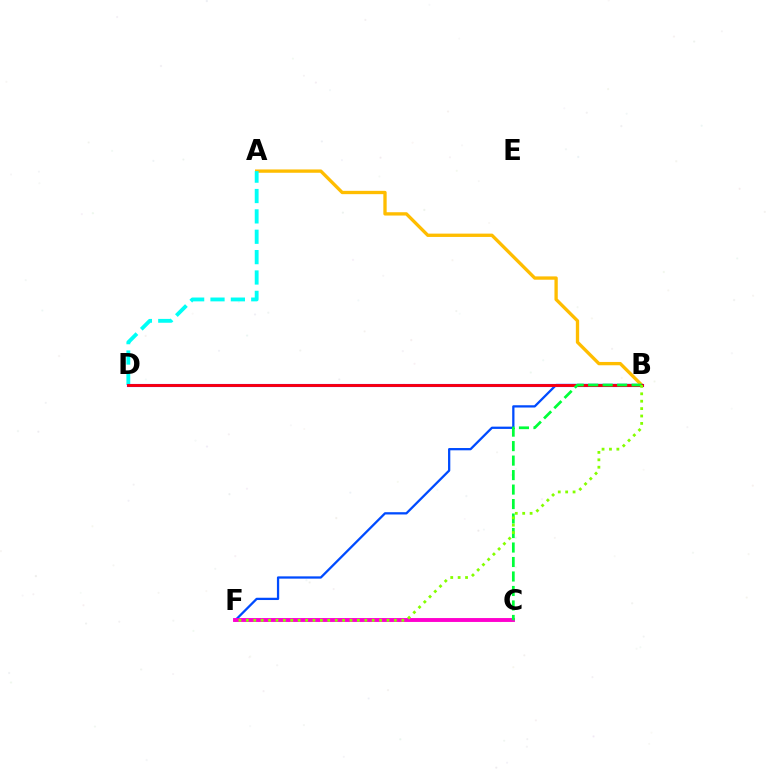{('B', 'F'): [{'color': '#004bff', 'line_style': 'solid', 'thickness': 1.64}, {'color': '#84ff00', 'line_style': 'dotted', 'thickness': 2.01}], ('C', 'F'): [{'color': '#ff00cf', 'line_style': 'solid', 'thickness': 2.81}], ('A', 'B'): [{'color': '#ffbd00', 'line_style': 'solid', 'thickness': 2.39}], ('A', 'D'): [{'color': '#00fff6', 'line_style': 'dashed', 'thickness': 2.77}], ('B', 'D'): [{'color': '#7200ff', 'line_style': 'solid', 'thickness': 2.23}, {'color': '#ff0000', 'line_style': 'solid', 'thickness': 1.95}], ('B', 'C'): [{'color': '#00ff39', 'line_style': 'dashed', 'thickness': 1.97}]}